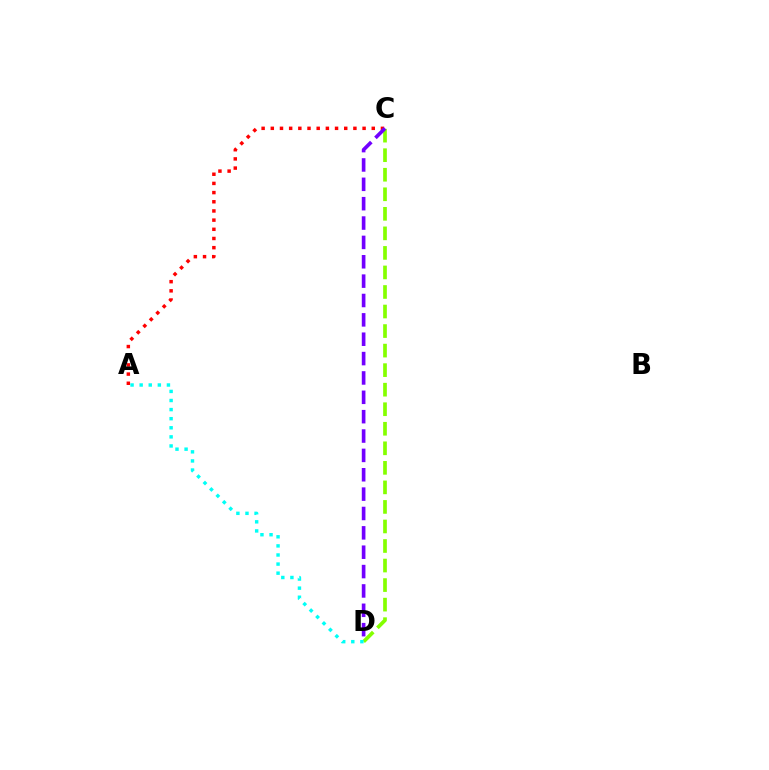{('A', 'C'): [{'color': '#ff0000', 'line_style': 'dotted', 'thickness': 2.49}], ('C', 'D'): [{'color': '#84ff00', 'line_style': 'dashed', 'thickness': 2.65}, {'color': '#7200ff', 'line_style': 'dashed', 'thickness': 2.63}], ('A', 'D'): [{'color': '#00fff6', 'line_style': 'dotted', 'thickness': 2.47}]}